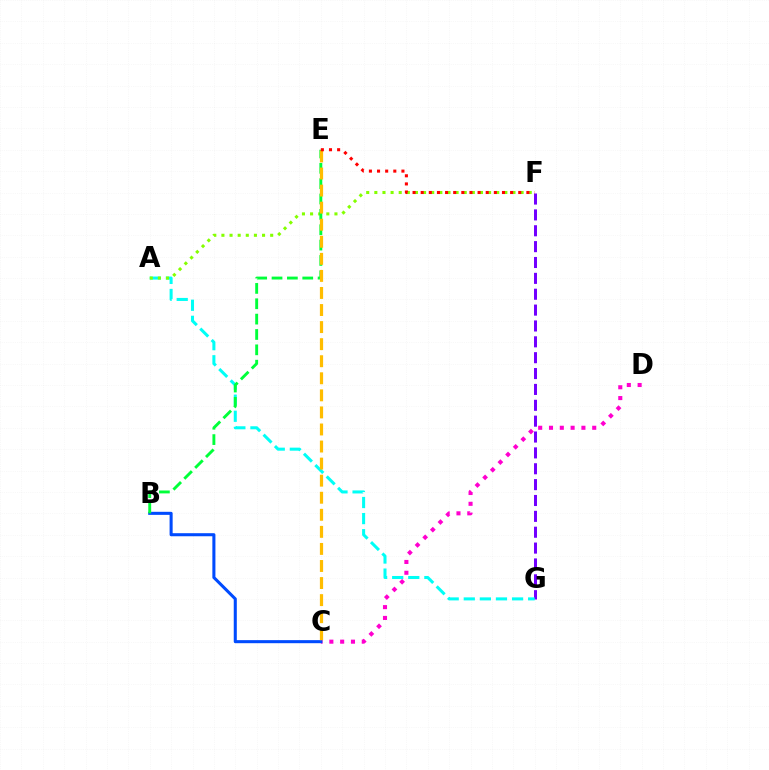{('F', 'G'): [{'color': '#7200ff', 'line_style': 'dashed', 'thickness': 2.16}], ('C', 'D'): [{'color': '#ff00cf', 'line_style': 'dotted', 'thickness': 2.94}], ('A', 'G'): [{'color': '#00fff6', 'line_style': 'dashed', 'thickness': 2.19}], ('A', 'F'): [{'color': '#84ff00', 'line_style': 'dotted', 'thickness': 2.21}], ('B', 'C'): [{'color': '#004bff', 'line_style': 'solid', 'thickness': 2.2}], ('B', 'E'): [{'color': '#00ff39', 'line_style': 'dashed', 'thickness': 2.09}], ('C', 'E'): [{'color': '#ffbd00', 'line_style': 'dashed', 'thickness': 2.32}], ('E', 'F'): [{'color': '#ff0000', 'line_style': 'dotted', 'thickness': 2.21}]}